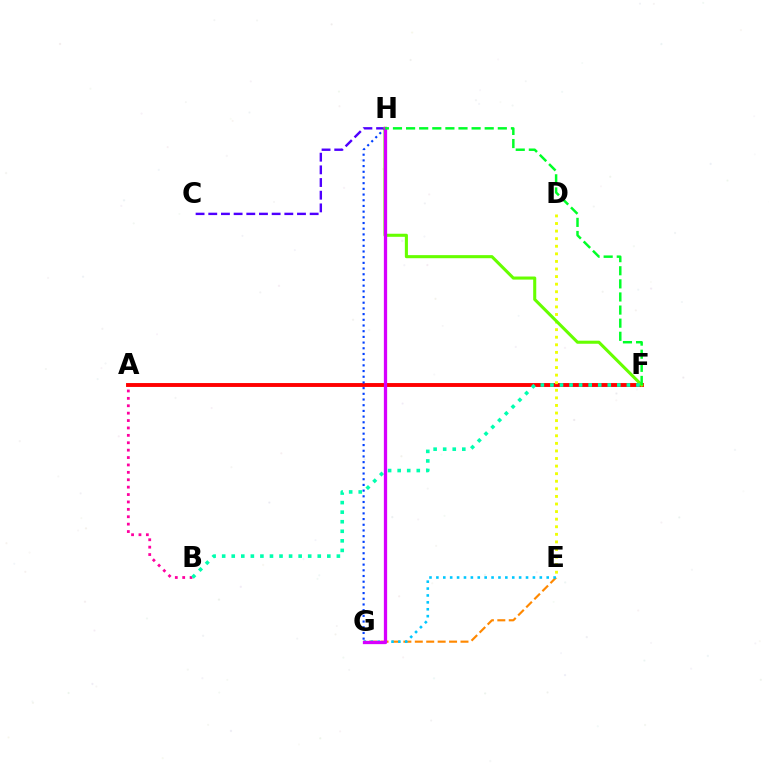{('A', 'B'): [{'color': '#ff00a0', 'line_style': 'dotted', 'thickness': 2.01}], ('A', 'F'): [{'color': '#ff0000', 'line_style': 'solid', 'thickness': 2.8}], ('G', 'H'): [{'color': '#003fff', 'line_style': 'dotted', 'thickness': 1.55}, {'color': '#d600ff', 'line_style': 'solid', 'thickness': 2.36}], ('C', 'H'): [{'color': '#4f00ff', 'line_style': 'dashed', 'thickness': 1.72}], ('E', 'G'): [{'color': '#ff8800', 'line_style': 'dashed', 'thickness': 1.55}, {'color': '#00c7ff', 'line_style': 'dotted', 'thickness': 1.87}], ('D', 'E'): [{'color': '#eeff00', 'line_style': 'dotted', 'thickness': 2.06}], ('F', 'H'): [{'color': '#66ff00', 'line_style': 'solid', 'thickness': 2.21}, {'color': '#00ff27', 'line_style': 'dashed', 'thickness': 1.78}], ('B', 'F'): [{'color': '#00ffaf', 'line_style': 'dotted', 'thickness': 2.6}]}